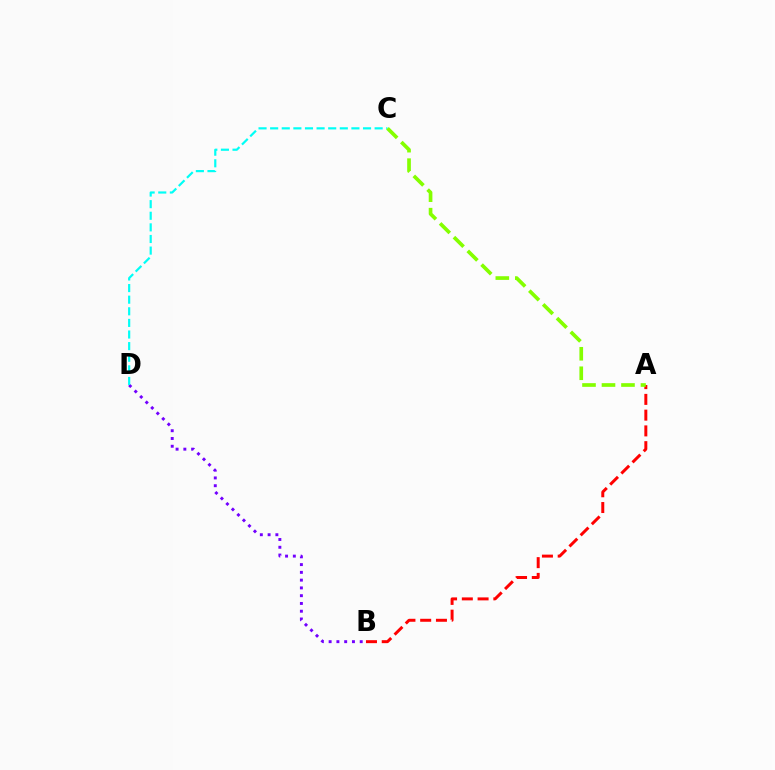{('B', 'D'): [{'color': '#7200ff', 'line_style': 'dotted', 'thickness': 2.11}], ('A', 'B'): [{'color': '#ff0000', 'line_style': 'dashed', 'thickness': 2.14}], ('C', 'D'): [{'color': '#00fff6', 'line_style': 'dashed', 'thickness': 1.58}], ('A', 'C'): [{'color': '#84ff00', 'line_style': 'dashed', 'thickness': 2.65}]}